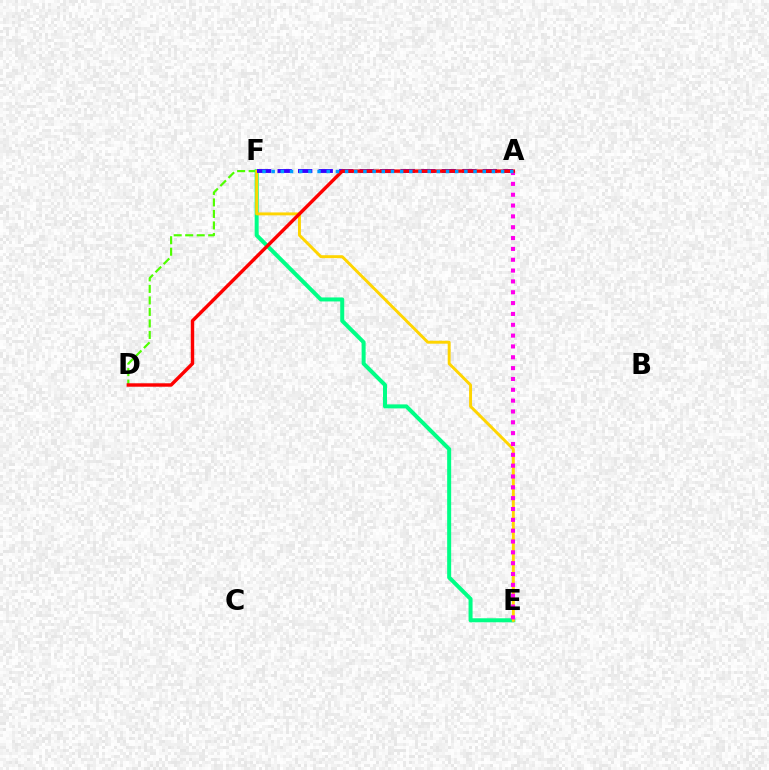{('D', 'F'): [{'color': '#4fff00', 'line_style': 'dashed', 'thickness': 1.56}], ('E', 'F'): [{'color': '#00ff86', 'line_style': 'solid', 'thickness': 2.88}, {'color': '#ffd500', 'line_style': 'solid', 'thickness': 2.11}], ('A', 'E'): [{'color': '#ff00ed', 'line_style': 'dotted', 'thickness': 2.94}], ('A', 'F'): [{'color': '#3700ff', 'line_style': 'dashed', 'thickness': 2.79}, {'color': '#009eff', 'line_style': 'dotted', 'thickness': 2.49}], ('A', 'D'): [{'color': '#ff0000', 'line_style': 'solid', 'thickness': 2.47}]}